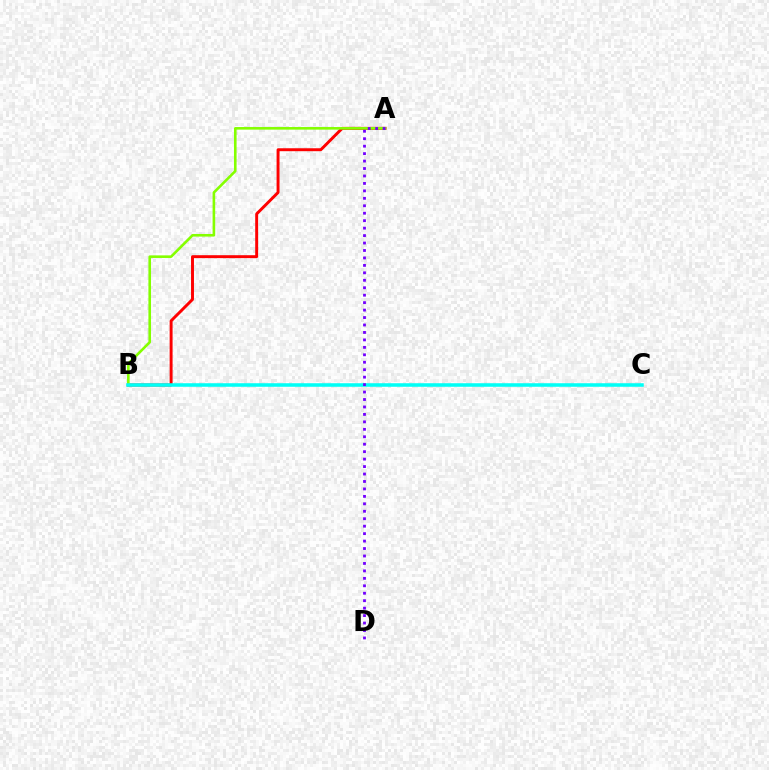{('A', 'B'): [{'color': '#ff0000', 'line_style': 'solid', 'thickness': 2.11}, {'color': '#84ff00', 'line_style': 'solid', 'thickness': 1.88}], ('B', 'C'): [{'color': '#00fff6', 'line_style': 'solid', 'thickness': 2.55}], ('A', 'D'): [{'color': '#7200ff', 'line_style': 'dotted', 'thickness': 2.02}]}